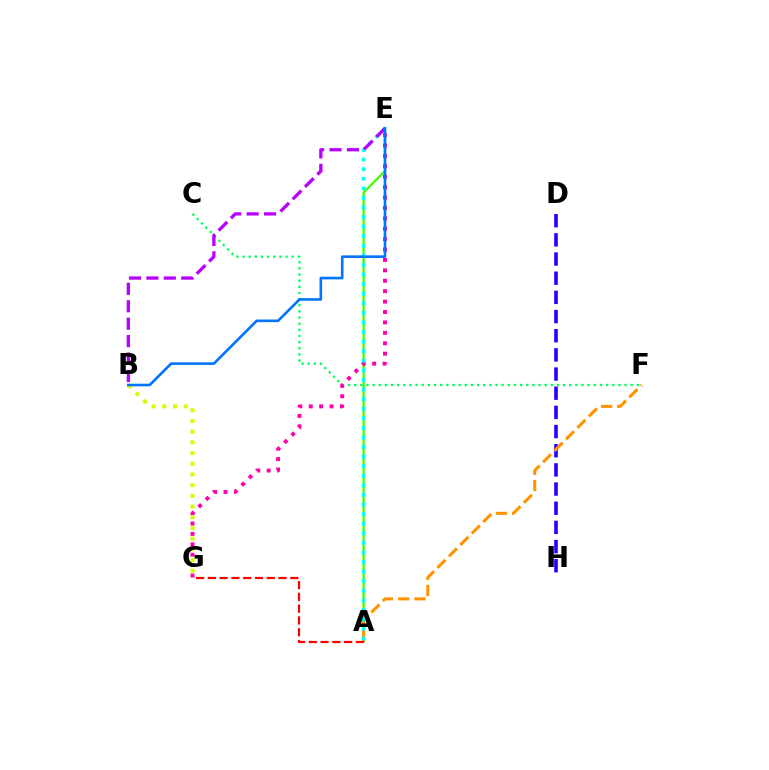{('D', 'H'): [{'color': '#2500ff', 'line_style': 'dashed', 'thickness': 2.6}], ('B', 'G'): [{'color': '#d1ff00', 'line_style': 'dotted', 'thickness': 2.91}], ('A', 'E'): [{'color': '#3dff00', 'line_style': 'solid', 'thickness': 1.63}, {'color': '#00fff6', 'line_style': 'dotted', 'thickness': 2.6}], ('C', 'F'): [{'color': '#00ff5c', 'line_style': 'dotted', 'thickness': 1.67}], ('E', 'G'): [{'color': '#ff00ac', 'line_style': 'dotted', 'thickness': 2.83}], ('A', 'F'): [{'color': '#ff9400', 'line_style': 'dashed', 'thickness': 2.2}], ('A', 'G'): [{'color': '#ff0000', 'line_style': 'dashed', 'thickness': 1.6}], ('B', 'E'): [{'color': '#b900ff', 'line_style': 'dashed', 'thickness': 2.37}, {'color': '#0074ff', 'line_style': 'solid', 'thickness': 1.88}]}